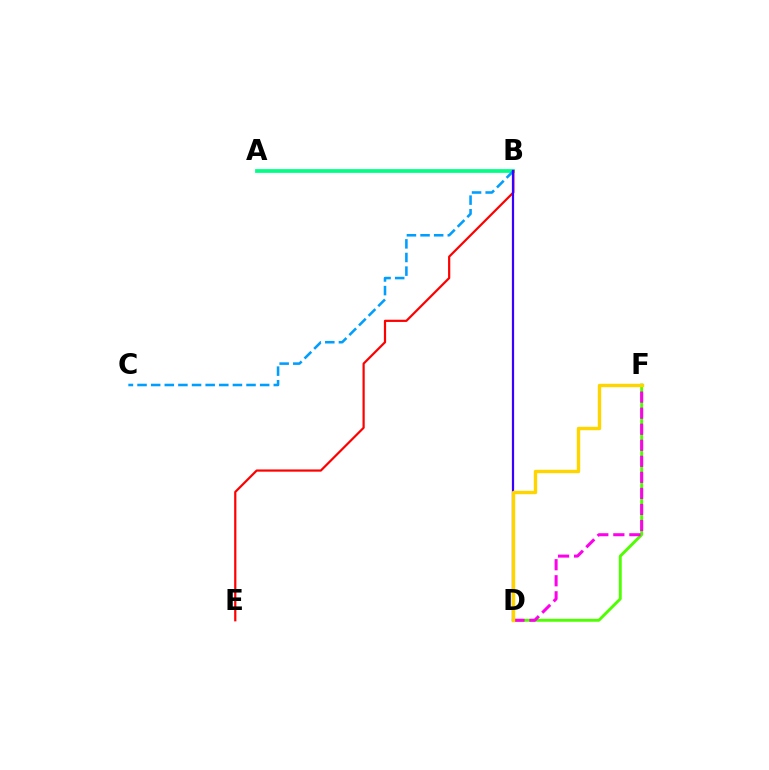{('A', 'B'): [{'color': '#00ff86', 'line_style': 'solid', 'thickness': 2.71}], ('B', 'C'): [{'color': '#009eff', 'line_style': 'dashed', 'thickness': 1.85}], ('B', 'E'): [{'color': '#ff0000', 'line_style': 'solid', 'thickness': 1.59}], ('D', 'F'): [{'color': '#4fff00', 'line_style': 'solid', 'thickness': 2.1}, {'color': '#ff00ed', 'line_style': 'dashed', 'thickness': 2.18}, {'color': '#ffd500', 'line_style': 'solid', 'thickness': 2.44}], ('B', 'D'): [{'color': '#3700ff', 'line_style': 'solid', 'thickness': 1.6}]}